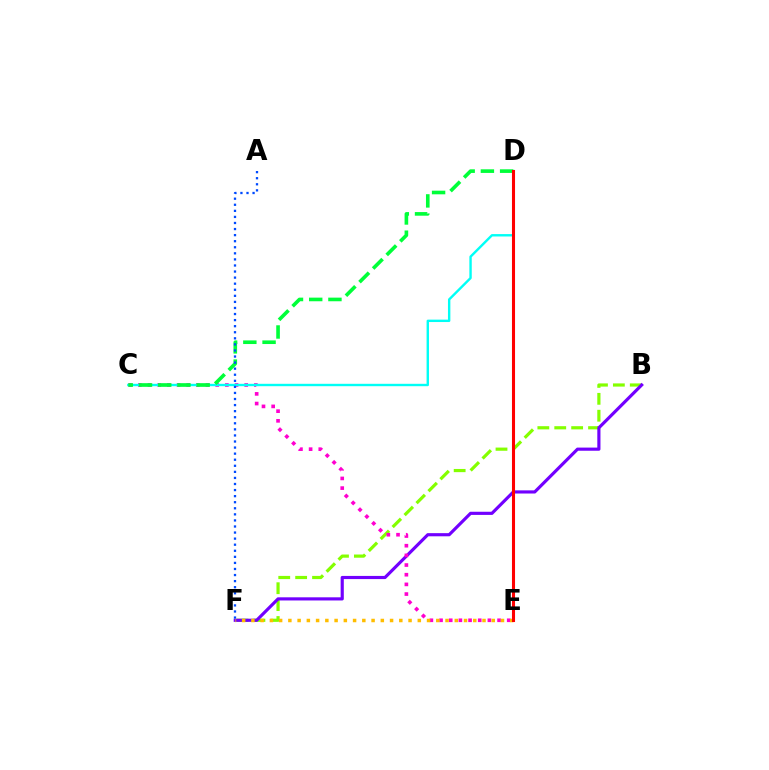{('B', 'F'): [{'color': '#84ff00', 'line_style': 'dashed', 'thickness': 2.3}, {'color': '#7200ff', 'line_style': 'solid', 'thickness': 2.27}], ('C', 'E'): [{'color': '#ff00cf', 'line_style': 'dotted', 'thickness': 2.63}], ('C', 'D'): [{'color': '#00fff6', 'line_style': 'solid', 'thickness': 1.72}, {'color': '#00ff39', 'line_style': 'dashed', 'thickness': 2.61}], ('E', 'F'): [{'color': '#ffbd00', 'line_style': 'dotted', 'thickness': 2.51}], ('D', 'E'): [{'color': '#ff0000', 'line_style': 'solid', 'thickness': 2.21}], ('A', 'F'): [{'color': '#004bff', 'line_style': 'dotted', 'thickness': 1.65}]}